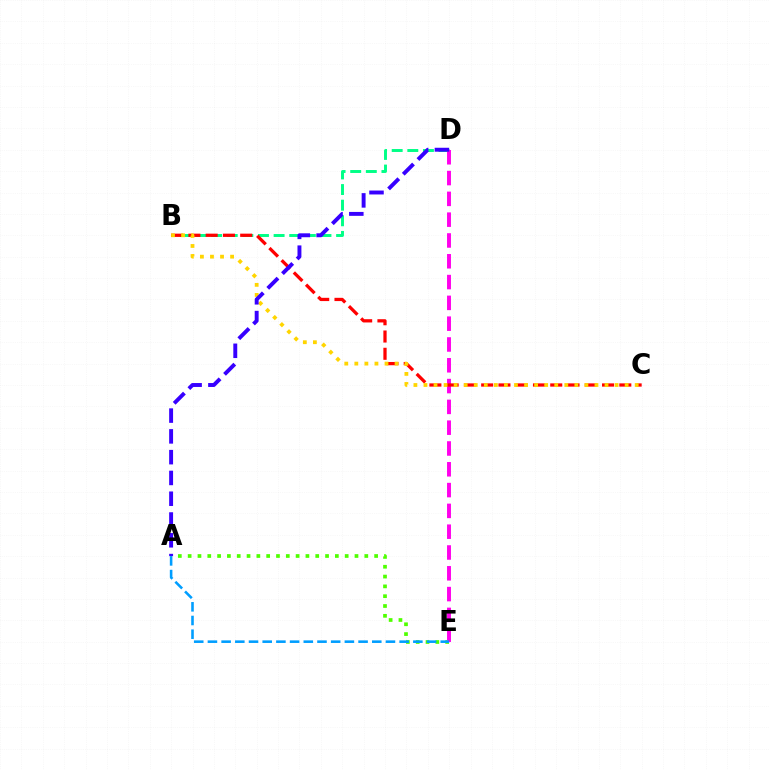{('B', 'D'): [{'color': '#00ff86', 'line_style': 'dashed', 'thickness': 2.12}], ('A', 'E'): [{'color': '#4fff00', 'line_style': 'dotted', 'thickness': 2.67}, {'color': '#009eff', 'line_style': 'dashed', 'thickness': 1.86}], ('D', 'E'): [{'color': '#ff00ed', 'line_style': 'dashed', 'thickness': 2.83}], ('B', 'C'): [{'color': '#ff0000', 'line_style': 'dashed', 'thickness': 2.35}, {'color': '#ffd500', 'line_style': 'dotted', 'thickness': 2.73}], ('A', 'D'): [{'color': '#3700ff', 'line_style': 'dashed', 'thickness': 2.82}]}